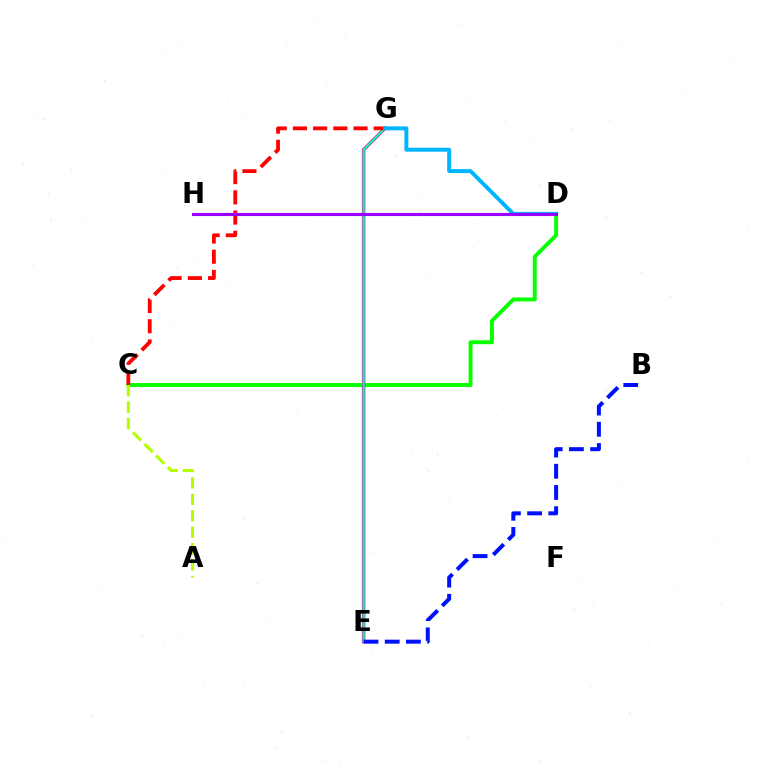{('C', 'D'): [{'color': '#08ff00', 'line_style': 'solid', 'thickness': 2.82}], ('E', 'G'): [{'color': '#ff00bd', 'line_style': 'solid', 'thickness': 2.48}, {'color': '#00ff9d', 'line_style': 'solid', 'thickness': 1.59}], ('D', 'H'): [{'color': '#ffa500', 'line_style': 'dotted', 'thickness': 2.12}, {'color': '#9b00ff', 'line_style': 'solid', 'thickness': 2.23}], ('C', 'G'): [{'color': '#ff0000', 'line_style': 'dashed', 'thickness': 2.74}], ('B', 'E'): [{'color': '#0010ff', 'line_style': 'dashed', 'thickness': 2.88}], ('D', 'G'): [{'color': '#00b5ff', 'line_style': 'solid', 'thickness': 2.85}], ('A', 'C'): [{'color': '#b3ff00', 'line_style': 'dashed', 'thickness': 2.23}]}